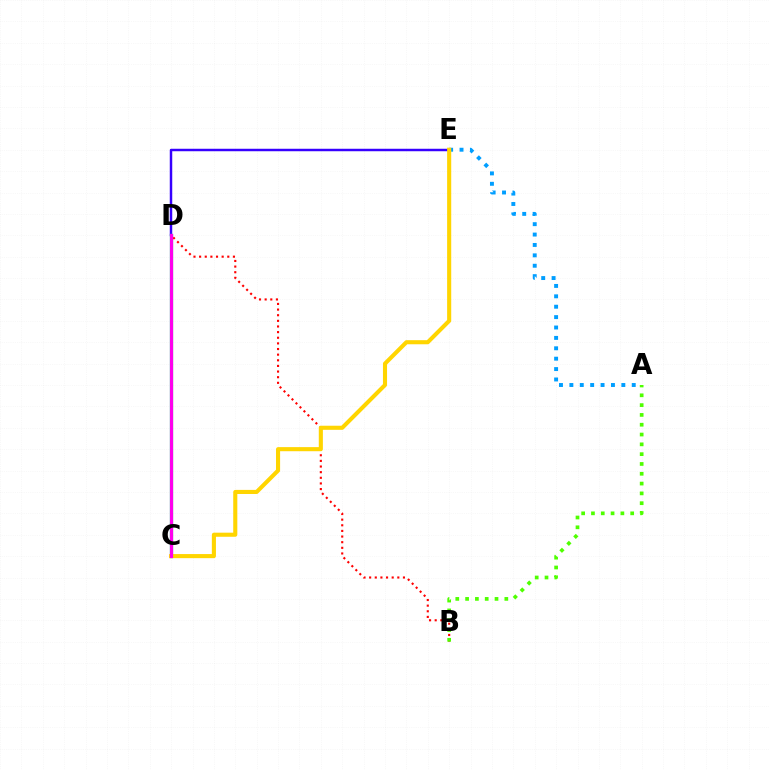{('D', 'E'): [{'color': '#3700ff', 'line_style': 'solid', 'thickness': 1.78}], ('C', 'D'): [{'color': '#00ff86', 'line_style': 'solid', 'thickness': 2.36}, {'color': '#ff00ed', 'line_style': 'solid', 'thickness': 2.31}], ('B', 'D'): [{'color': '#ff0000', 'line_style': 'dotted', 'thickness': 1.53}], ('A', 'E'): [{'color': '#009eff', 'line_style': 'dotted', 'thickness': 2.82}], ('C', 'E'): [{'color': '#ffd500', 'line_style': 'solid', 'thickness': 2.95}], ('A', 'B'): [{'color': '#4fff00', 'line_style': 'dotted', 'thickness': 2.66}]}